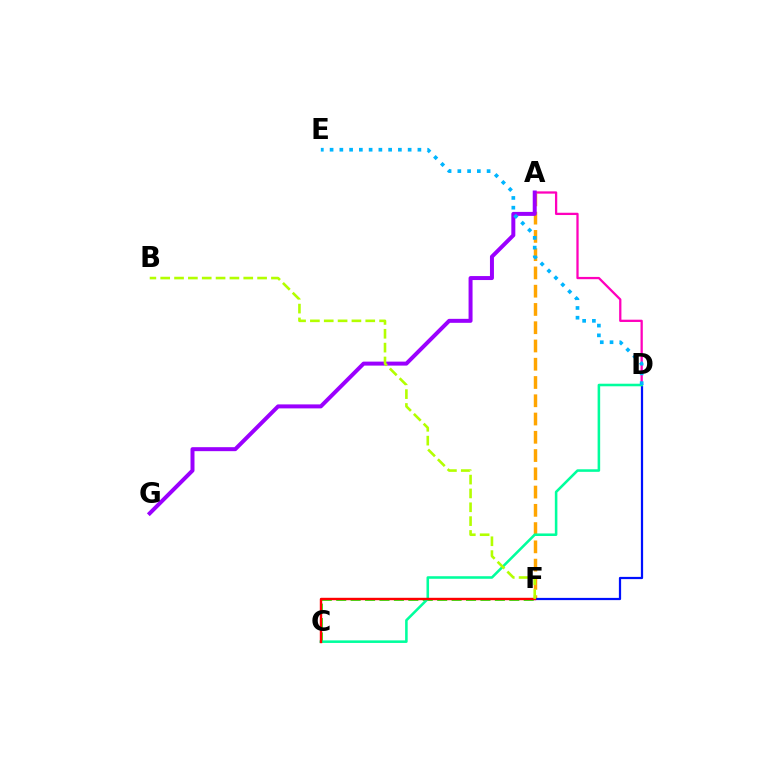{('C', 'F'): [{'color': '#08ff00', 'line_style': 'dashed', 'thickness': 1.96}, {'color': '#ff0000', 'line_style': 'solid', 'thickness': 1.73}], ('A', 'D'): [{'color': '#ff00bd', 'line_style': 'solid', 'thickness': 1.64}], ('A', 'F'): [{'color': '#ffa500', 'line_style': 'dashed', 'thickness': 2.48}], ('D', 'F'): [{'color': '#0010ff', 'line_style': 'solid', 'thickness': 1.6}], ('A', 'G'): [{'color': '#9b00ff', 'line_style': 'solid', 'thickness': 2.87}], ('C', 'D'): [{'color': '#00ff9d', 'line_style': 'solid', 'thickness': 1.84}], ('D', 'E'): [{'color': '#00b5ff', 'line_style': 'dotted', 'thickness': 2.65}], ('B', 'F'): [{'color': '#b3ff00', 'line_style': 'dashed', 'thickness': 1.88}]}